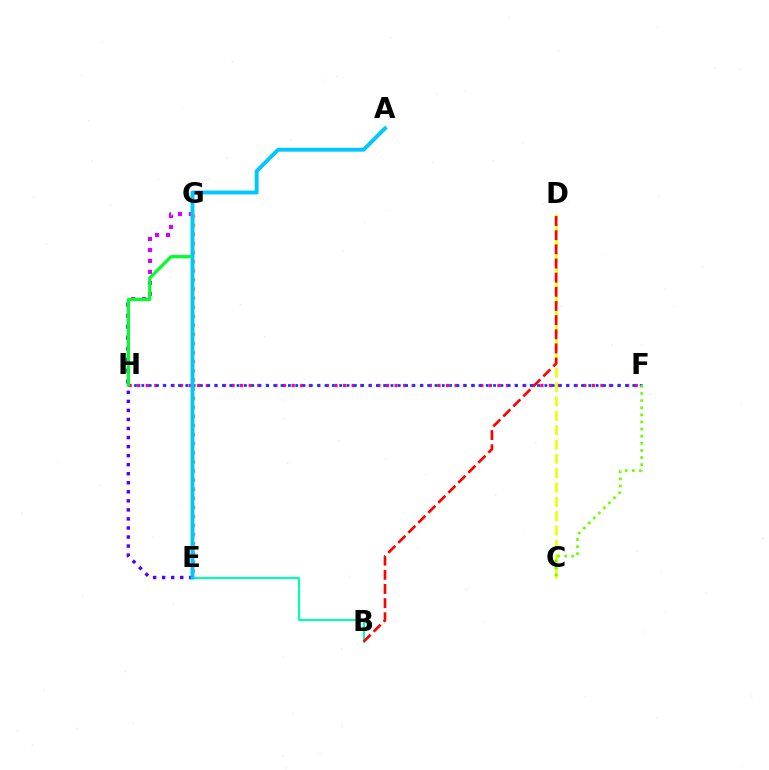{('E', 'G'): [{'color': '#ff8800', 'line_style': 'dotted', 'thickness': 2.47}], ('G', 'H'): [{'color': '#d600ff', 'line_style': 'dotted', 'thickness': 2.98}, {'color': '#00ff27', 'line_style': 'solid', 'thickness': 2.3}], ('F', 'H'): [{'color': '#ff00a0', 'line_style': 'dotted', 'thickness': 2.33}, {'color': '#003fff', 'line_style': 'dotted', 'thickness': 1.99}], ('C', 'D'): [{'color': '#eeff00', 'line_style': 'dashed', 'thickness': 1.95}], ('B', 'E'): [{'color': '#00ffaf', 'line_style': 'solid', 'thickness': 1.55}], ('B', 'D'): [{'color': '#ff0000', 'line_style': 'dashed', 'thickness': 1.92}], ('E', 'H'): [{'color': '#4f00ff', 'line_style': 'dotted', 'thickness': 2.46}], ('C', 'F'): [{'color': '#66ff00', 'line_style': 'dotted', 'thickness': 1.93}], ('A', 'E'): [{'color': '#00c7ff', 'line_style': 'solid', 'thickness': 2.8}]}